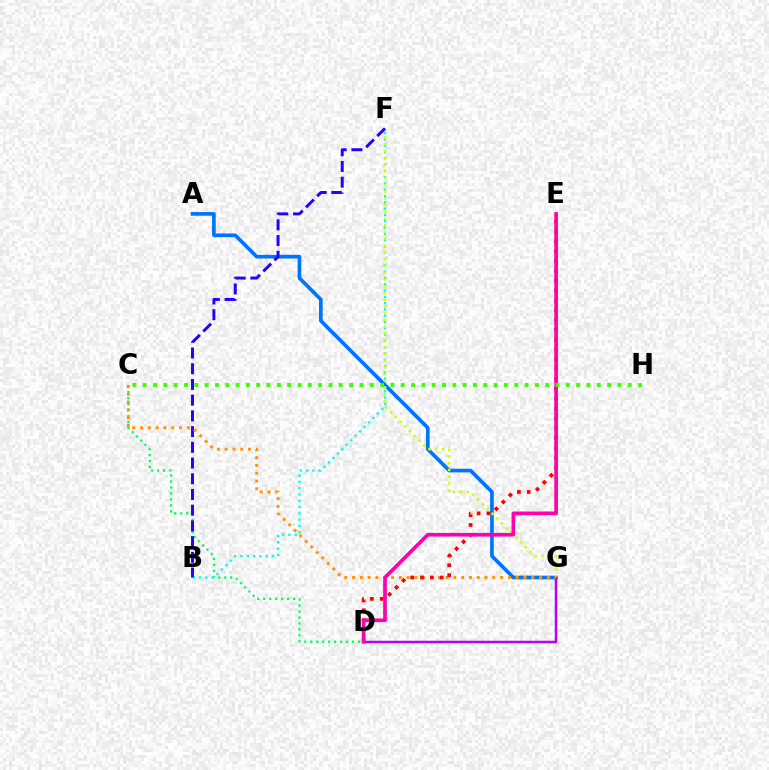{('C', 'D'): [{'color': '#00ff5c', 'line_style': 'dotted', 'thickness': 1.63}], ('B', 'F'): [{'color': '#00fff6', 'line_style': 'dotted', 'thickness': 1.71}, {'color': '#2500ff', 'line_style': 'dashed', 'thickness': 2.14}], ('A', 'G'): [{'color': '#0074ff', 'line_style': 'solid', 'thickness': 2.64}], ('F', 'G'): [{'color': '#d1ff00', 'line_style': 'dotted', 'thickness': 1.84}], ('D', 'G'): [{'color': '#b900ff', 'line_style': 'solid', 'thickness': 1.8}], ('C', 'G'): [{'color': '#ff9400', 'line_style': 'dotted', 'thickness': 2.12}], ('D', 'E'): [{'color': '#ff0000', 'line_style': 'dotted', 'thickness': 2.67}, {'color': '#ff00ac', 'line_style': 'solid', 'thickness': 2.63}], ('C', 'H'): [{'color': '#3dff00', 'line_style': 'dotted', 'thickness': 2.8}]}